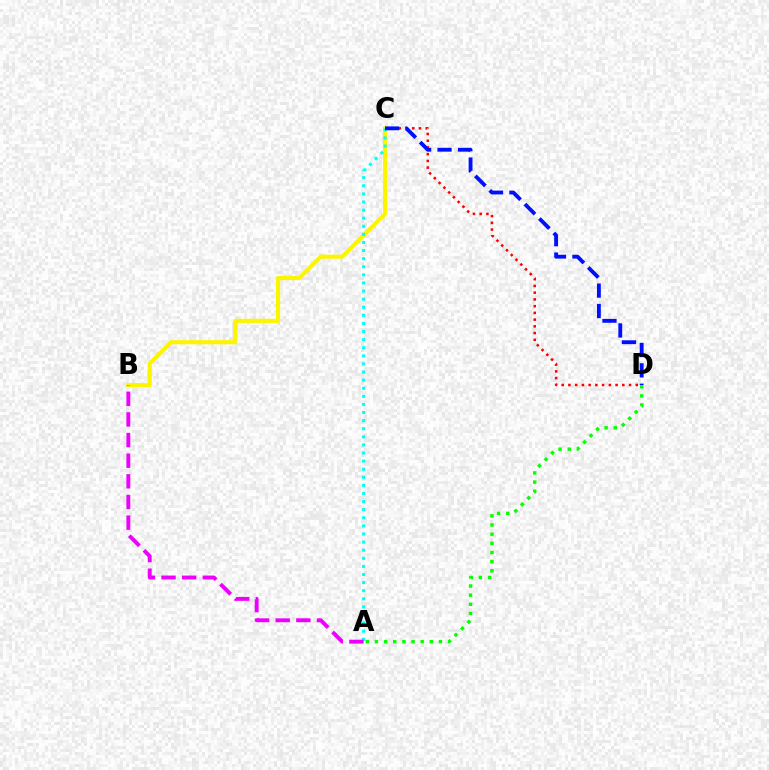{('B', 'C'): [{'color': '#fcf500', 'line_style': 'solid', 'thickness': 2.97}], ('A', 'C'): [{'color': '#00fff6', 'line_style': 'dotted', 'thickness': 2.2}], ('A', 'D'): [{'color': '#08ff00', 'line_style': 'dotted', 'thickness': 2.49}], ('C', 'D'): [{'color': '#ff0000', 'line_style': 'dotted', 'thickness': 1.83}, {'color': '#0010ff', 'line_style': 'dashed', 'thickness': 2.77}], ('A', 'B'): [{'color': '#ee00ff', 'line_style': 'dashed', 'thickness': 2.8}]}